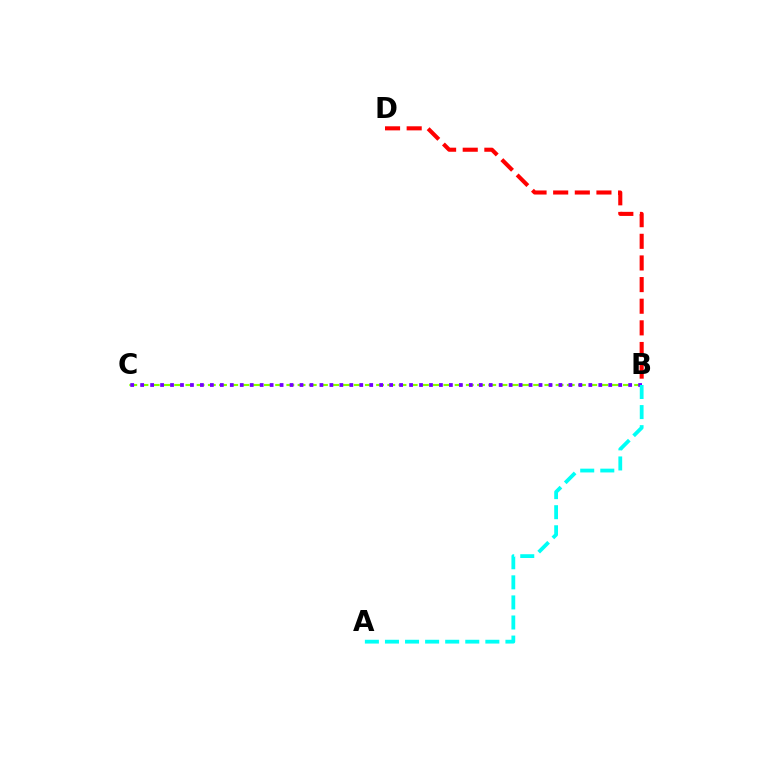{('B', 'C'): [{'color': '#84ff00', 'line_style': 'dashed', 'thickness': 1.52}, {'color': '#7200ff', 'line_style': 'dotted', 'thickness': 2.71}], ('B', 'D'): [{'color': '#ff0000', 'line_style': 'dashed', 'thickness': 2.94}], ('A', 'B'): [{'color': '#00fff6', 'line_style': 'dashed', 'thickness': 2.73}]}